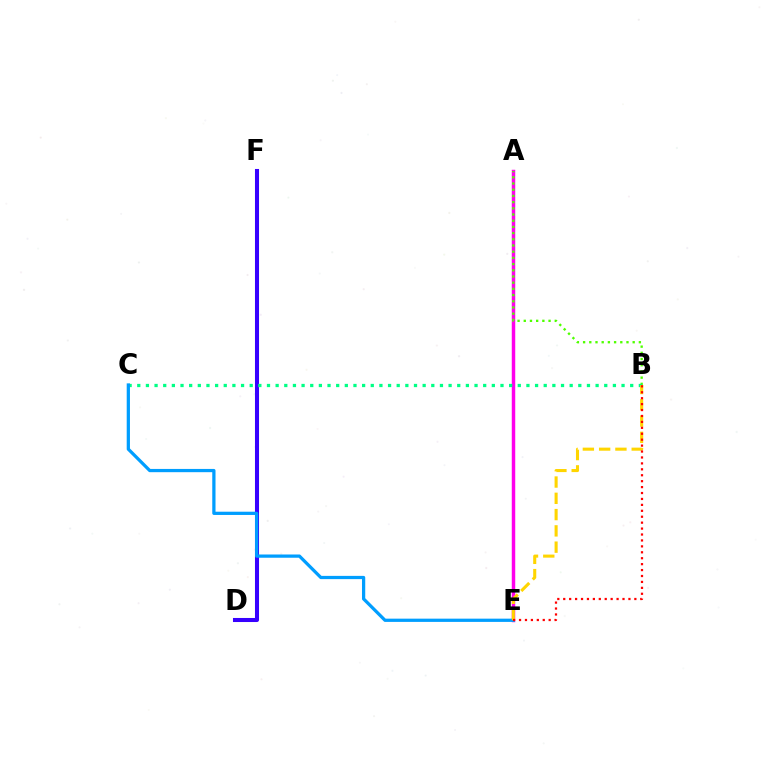{('A', 'E'): [{'color': '#ff00ed', 'line_style': 'solid', 'thickness': 2.49}], ('A', 'B'): [{'color': '#4fff00', 'line_style': 'dotted', 'thickness': 1.68}], ('D', 'F'): [{'color': '#3700ff', 'line_style': 'solid', 'thickness': 2.92}], ('B', 'C'): [{'color': '#00ff86', 'line_style': 'dotted', 'thickness': 2.35}], ('C', 'E'): [{'color': '#009eff', 'line_style': 'solid', 'thickness': 2.34}], ('B', 'E'): [{'color': '#ffd500', 'line_style': 'dashed', 'thickness': 2.21}, {'color': '#ff0000', 'line_style': 'dotted', 'thickness': 1.61}]}